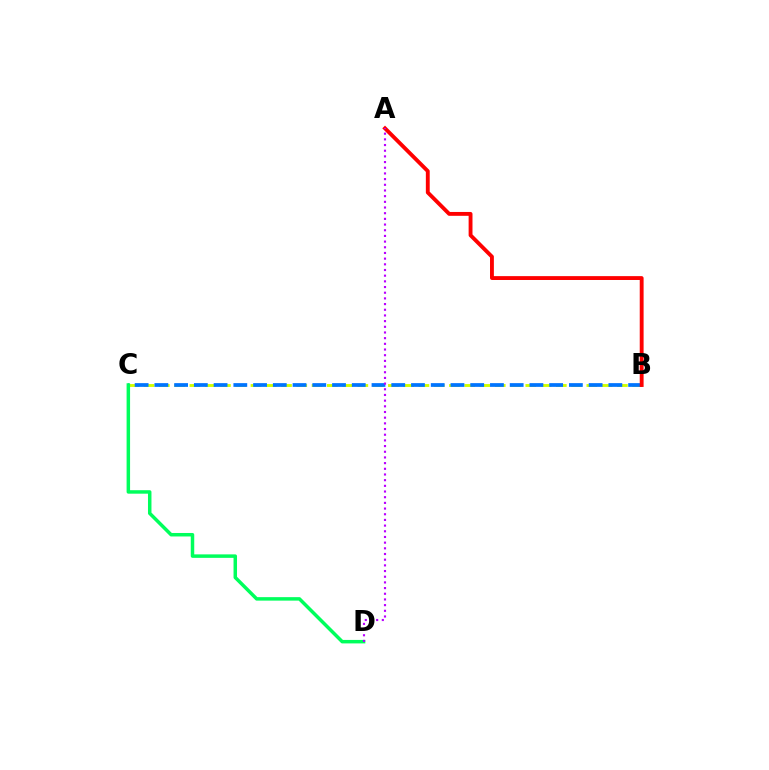{('B', 'C'): [{'color': '#d1ff00', 'line_style': 'dashed', 'thickness': 2.07}, {'color': '#0074ff', 'line_style': 'dashed', 'thickness': 2.68}], ('A', 'B'): [{'color': '#ff0000', 'line_style': 'solid', 'thickness': 2.78}], ('C', 'D'): [{'color': '#00ff5c', 'line_style': 'solid', 'thickness': 2.51}], ('A', 'D'): [{'color': '#b900ff', 'line_style': 'dotted', 'thickness': 1.54}]}